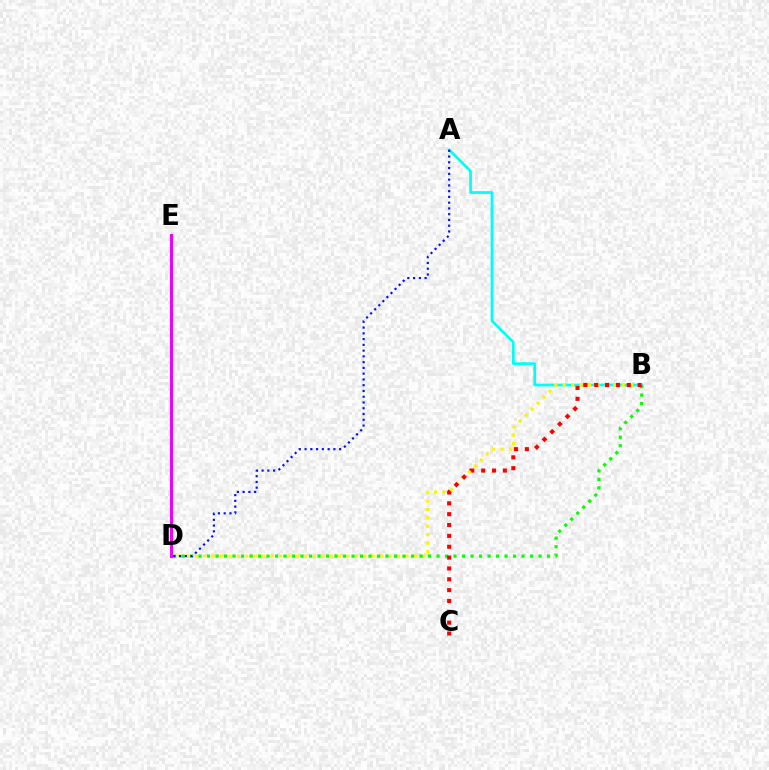{('A', 'B'): [{'color': '#00fff6', 'line_style': 'solid', 'thickness': 1.95}], ('B', 'D'): [{'color': '#fcf500', 'line_style': 'dotted', 'thickness': 2.29}, {'color': '#08ff00', 'line_style': 'dotted', 'thickness': 2.31}], ('D', 'E'): [{'color': '#ee00ff', 'line_style': 'solid', 'thickness': 2.14}], ('B', 'C'): [{'color': '#ff0000', 'line_style': 'dotted', 'thickness': 2.95}], ('A', 'D'): [{'color': '#0010ff', 'line_style': 'dotted', 'thickness': 1.57}]}